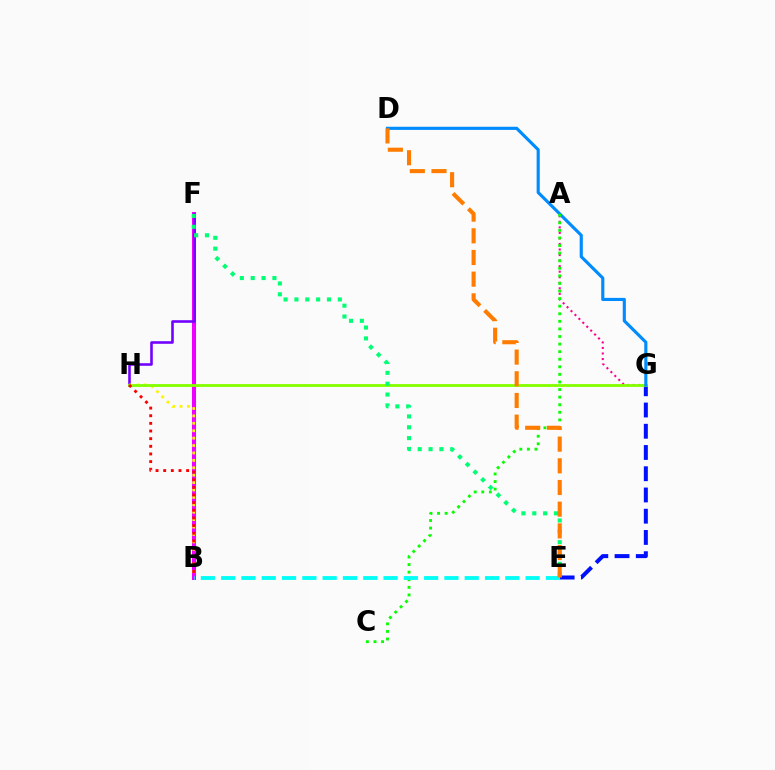{('B', 'F'): [{'color': '#ee00ff', 'line_style': 'solid', 'thickness': 2.91}], ('F', 'H'): [{'color': '#7200ff', 'line_style': 'solid', 'thickness': 1.86}], ('E', 'G'): [{'color': '#0010ff', 'line_style': 'dashed', 'thickness': 2.89}], ('A', 'G'): [{'color': '#ff0094', 'line_style': 'dotted', 'thickness': 1.51}], ('B', 'H'): [{'color': '#fcf500', 'line_style': 'dotted', 'thickness': 2.01}, {'color': '#ff0000', 'line_style': 'dotted', 'thickness': 2.08}], ('G', 'H'): [{'color': '#84ff00', 'line_style': 'solid', 'thickness': 2.03}], ('D', 'G'): [{'color': '#008cff', 'line_style': 'solid', 'thickness': 2.26}], ('A', 'C'): [{'color': '#08ff00', 'line_style': 'dotted', 'thickness': 2.06}], ('E', 'F'): [{'color': '#00ff74', 'line_style': 'dotted', 'thickness': 2.95}], ('B', 'E'): [{'color': '#00fff6', 'line_style': 'dashed', 'thickness': 2.76}], ('D', 'E'): [{'color': '#ff7c00', 'line_style': 'dashed', 'thickness': 2.95}]}